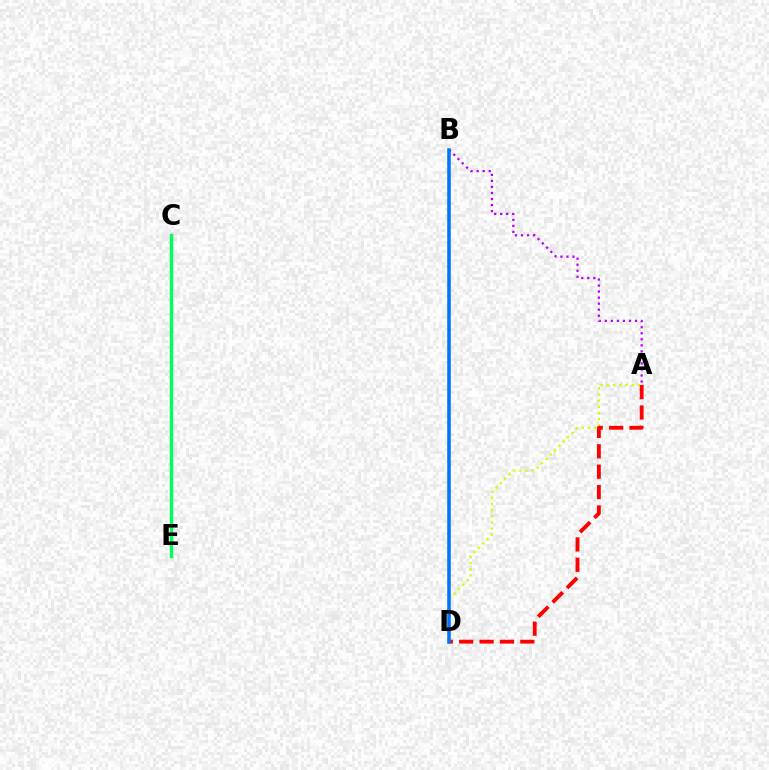{('A', 'D'): [{'color': '#d1ff00', 'line_style': 'dotted', 'thickness': 1.68}, {'color': '#ff0000', 'line_style': 'dashed', 'thickness': 2.77}], ('C', 'E'): [{'color': '#00ff5c', 'line_style': 'solid', 'thickness': 2.47}], ('A', 'B'): [{'color': '#b900ff', 'line_style': 'dotted', 'thickness': 1.64}], ('B', 'D'): [{'color': '#0074ff', 'line_style': 'solid', 'thickness': 2.56}]}